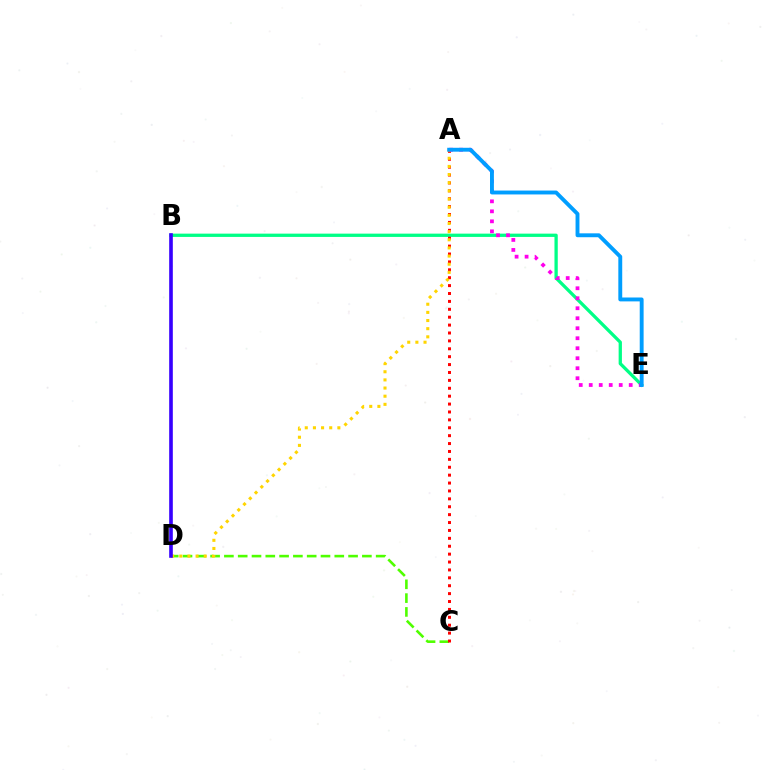{('C', 'D'): [{'color': '#4fff00', 'line_style': 'dashed', 'thickness': 1.87}], ('B', 'E'): [{'color': '#00ff86', 'line_style': 'solid', 'thickness': 2.36}], ('A', 'C'): [{'color': '#ff0000', 'line_style': 'dotted', 'thickness': 2.15}], ('A', 'D'): [{'color': '#ffd500', 'line_style': 'dotted', 'thickness': 2.21}], ('A', 'E'): [{'color': '#ff00ed', 'line_style': 'dotted', 'thickness': 2.72}, {'color': '#009eff', 'line_style': 'solid', 'thickness': 2.8}], ('B', 'D'): [{'color': '#3700ff', 'line_style': 'solid', 'thickness': 2.62}]}